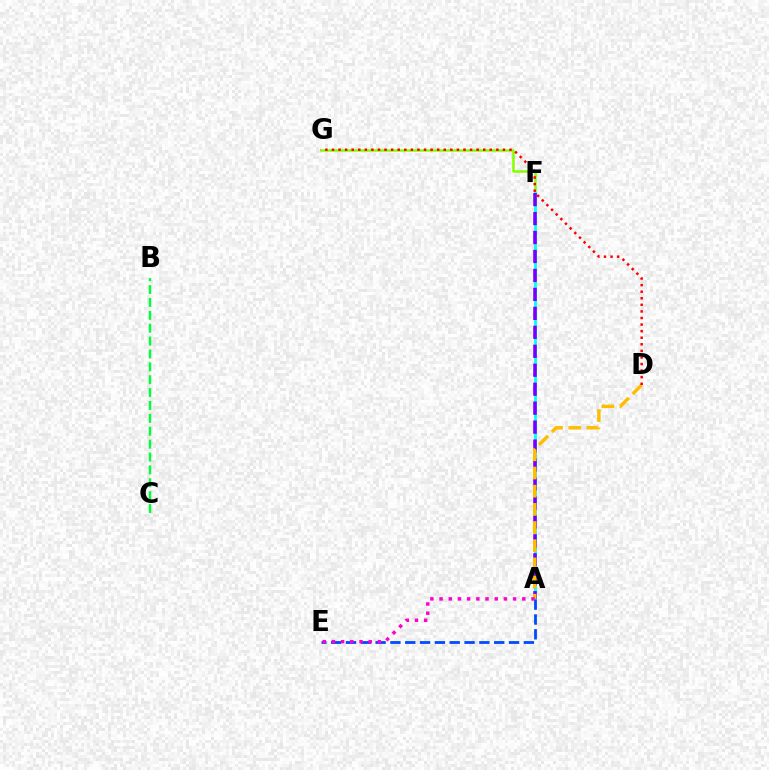{('F', 'G'): [{'color': '#84ff00', 'line_style': 'solid', 'thickness': 1.8}], ('A', 'F'): [{'color': '#00fff6', 'line_style': 'solid', 'thickness': 2.03}, {'color': '#7200ff', 'line_style': 'dashed', 'thickness': 2.58}], ('B', 'C'): [{'color': '#00ff39', 'line_style': 'dashed', 'thickness': 1.75}], ('A', 'D'): [{'color': '#ffbd00', 'line_style': 'dashed', 'thickness': 2.47}], ('A', 'E'): [{'color': '#004bff', 'line_style': 'dashed', 'thickness': 2.01}, {'color': '#ff00cf', 'line_style': 'dotted', 'thickness': 2.5}], ('D', 'G'): [{'color': '#ff0000', 'line_style': 'dotted', 'thickness': 1.79}]}